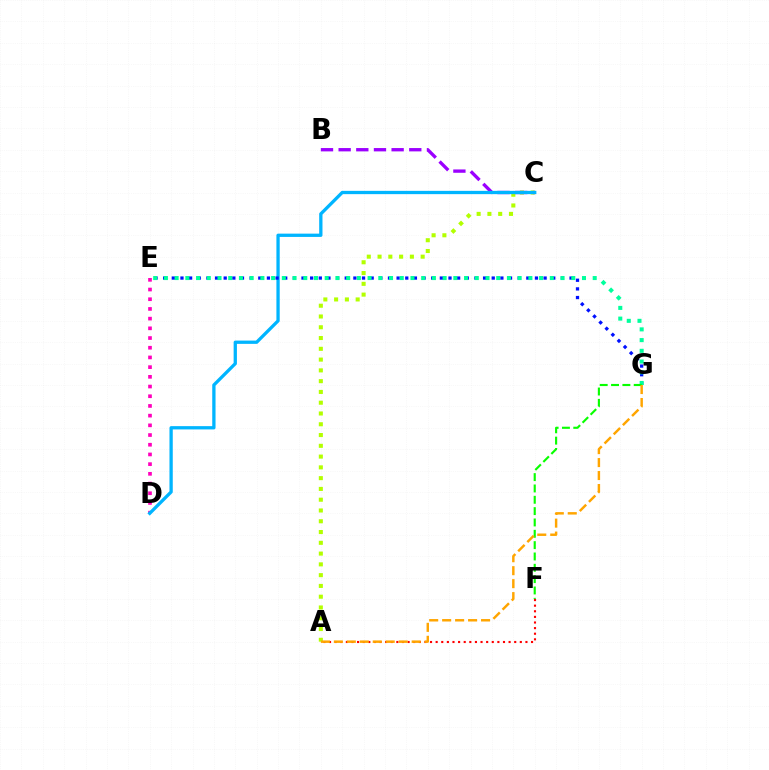{('D', 'E'): [{'color': '#ff00bd', 'line_style': 'dotted', 'thickness': 2.64}], ('A', 'F'): [{'color': '#ff0000', 'line_style': 'dotted', 'thickness': 1.52}], ('A', 'C'): [{'color': '#b3ff00', 'line_style': 'dotted', 'thickness': 2.93}], ('B', 'C'): [{'color': '#9b00ff', 'line_style': 'dashed', 'thickness': 2.4}], ('C', 'D'): [{'color': '#00b5ff', 'line_style': 'solid', 'thickness': 2.37}], ('E', 'G'): [{'color': '#0010ff', 'line_style': 'dotted', 'thickness': 2.35}, {'color': '#00ff9d', 'line_style': 'dotted', 'thickness': 2.91}], ('F', 'G'): [{'color': '#08ff00', 'line_style': 'dashed', 'thickness': 1.54}], ('A', 'G'): [{'color': '#ffa500', 'line_style': 'dashed', 'thickness': 1.76}]}